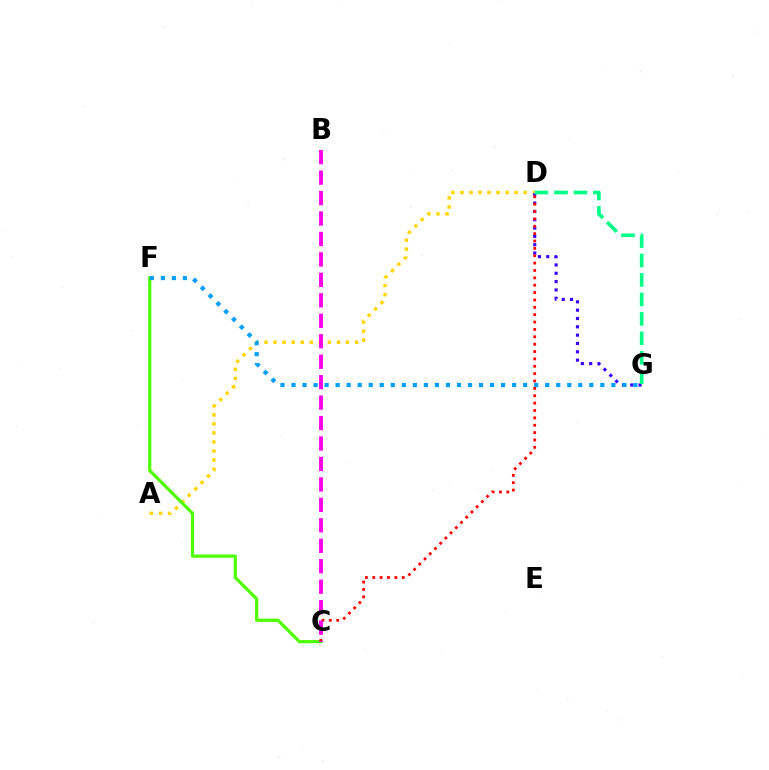{('A', 'D'): [{'color': '#ffd500', 'line_style': 'dotted', 'thickness': 2.46}], ('C', 'F'): [{'color': '#4fff00', 'line_style': 'solid', 'thickness': 2.32}], ('D', 'G'): [{'color': '#3700ff', 'line_style': 'dotted', 'thickness': 2.26}, {'color': '#00ff86', 'line_style': 'dashed', 'thickness': 2.64}], ('F', 'G'): [{'color': '#009eff', 'line_style': 'dotted', 'thickness': 3.0}], ('C', 'D'): [{'color': '#ff0000', 'line_style': 'dotted', 'thickness': 2.0}], ('B', 'C'): [{'color': '#ff00ed', 'line_style': 'dashed', 'thickness': 2.78}]}